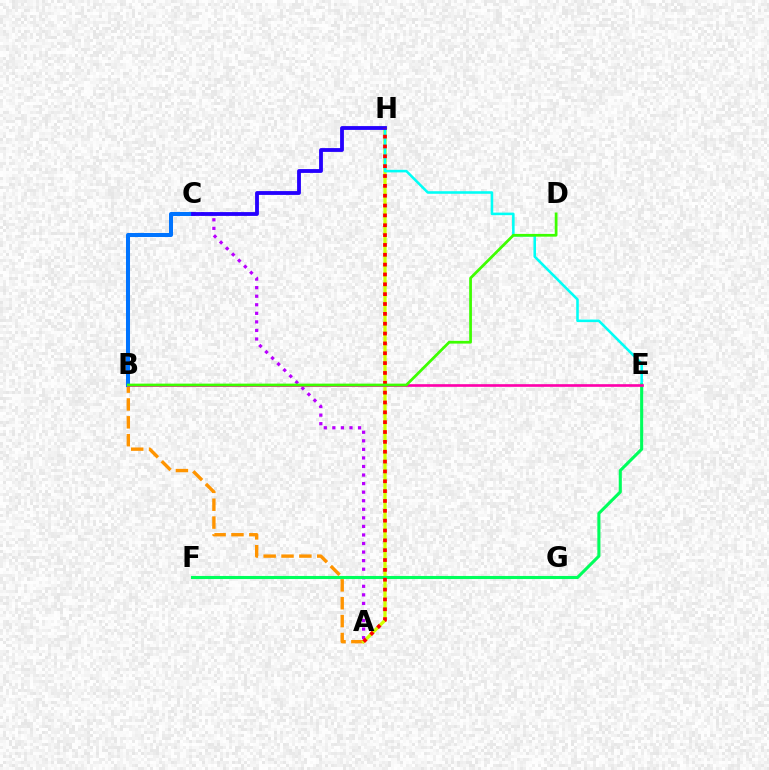{('A', 'B'): [{'color': '#ff9400', 'line_style': 'dashed', 'thickness': 2.43}], ('A', 'H'): [{'color': '#d1ff00', 'line_style': 'solid', 'thickness': 2.37}, {'color': '#ff0000', 'line_style': 'dotted', 'thickness': 2.68}], ('B', 'C'): [{'color': '#0074ff', 'line_style': 'solid', 'thickness': 2.9}], ('E', 'H'): [{'color': '#00fff6', 'line_style': 'solid', 'thickness': 1.85}], ('A', 'C'): [{'color': '#b900ff', 'line_style': 'dotted', 'thickness': 2.33}], ('E', 'F'): [{'color': '#00ff5c', 'line_style': 'solid', 'thickness': 2.22}], ('C', 'H'): [{'color': '#2500ff', 'line_style': 'solid', 'thickness': 2.75}], ('B', 'E'): [{'color': '#ff00ac', 'line_style': 'solid', 'thickness': 1.91}], ('B', 'D'): [{'color': '#3dff00', 'line_style': 'solid', 'thickness': 1.98}]}